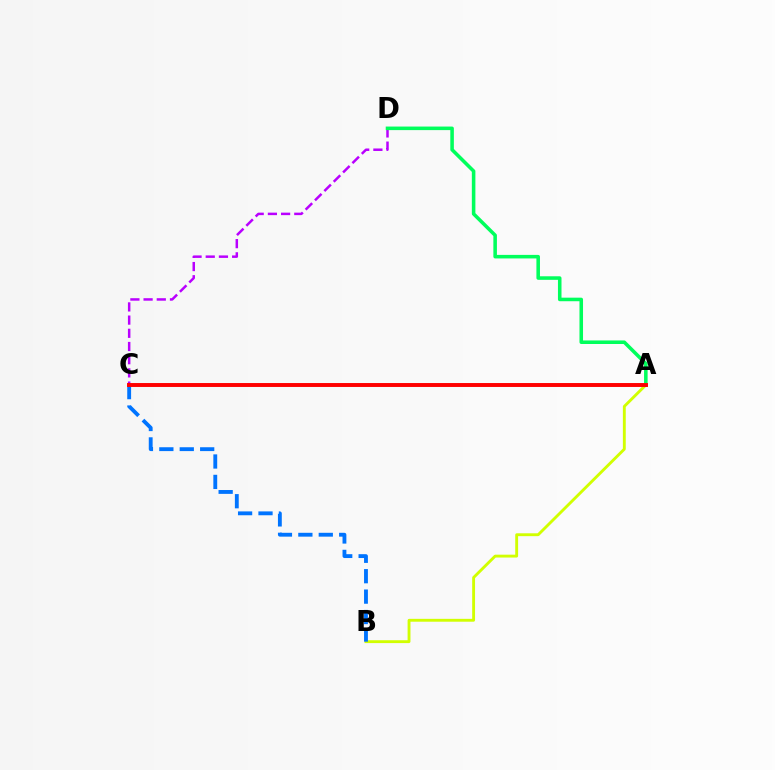{('A', 'B'): [{'color': '#d1ff00', 'line_style': 'solid', 'thickness': 2.06}], ('C', 'D'): [{'color': '#b900ff', 'line_style': 'dashed', 'thickness': 1.79}], ('A', 'D'): [{'color': '#00ff5c', 'line_style': 'solid', 'thickness': 2.56}], ('B', 'C'): [{'color': '#0074ff', 'line_style': 'dashed', 'thickness': 2.77}], ('A', 'C'): [{'color': '#ff0000', 'line_style': 'solid', 'thickness': 2.83}]}